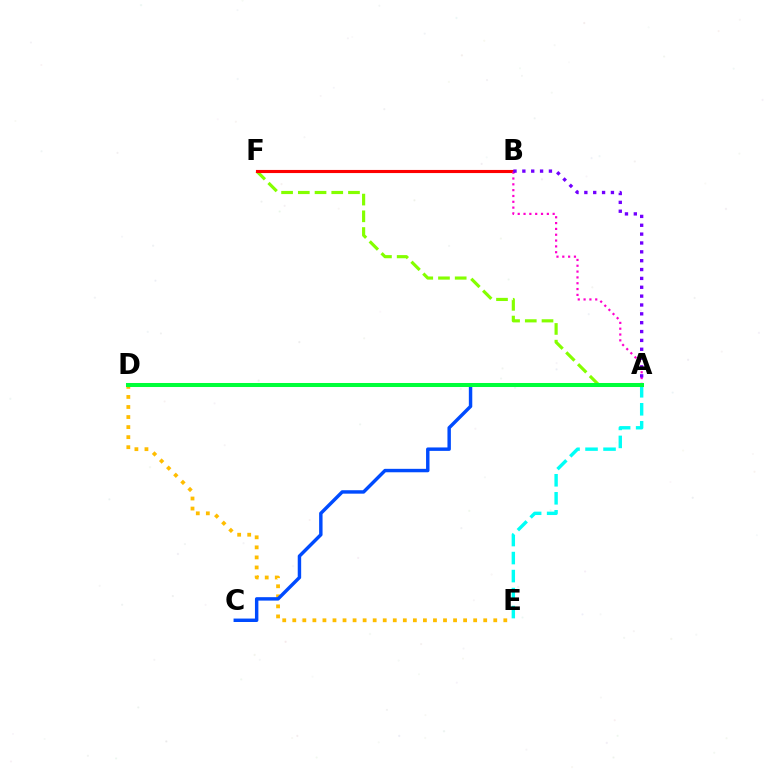{('D', 'E'): [{'color': '#ffbd00', 'line_style': 'dotted', 'thickness': 2.73}], ('A', 'F'): [{'color': '#84ff00', 'line_style': 'dashed', 'thickness': 2.27}], ('A', 'C'): [{'color': '#004bff', 'line_style': 'solid', 'thickness': 2.47}], ('B', 'F'): [{'color': '#ff0000', 'line_style': 'solid', 'thickness': 2.24}], ('A', 'B'): [{'color': '#ff00cf', 'line_style': 'dotted', 'thickness': 1.58}, {'color': '#7200ff', 'line_style': 'dotted', 'thickness': 2.41}], ('A', 'E'): [{'color': '#00fff6', 'line_style': 'dashed', 'thickness': 2.45}], ('A', 'D'): [{'color': '#00ff39', 'line_style': 'solid', 'thickness': 2.9}]}